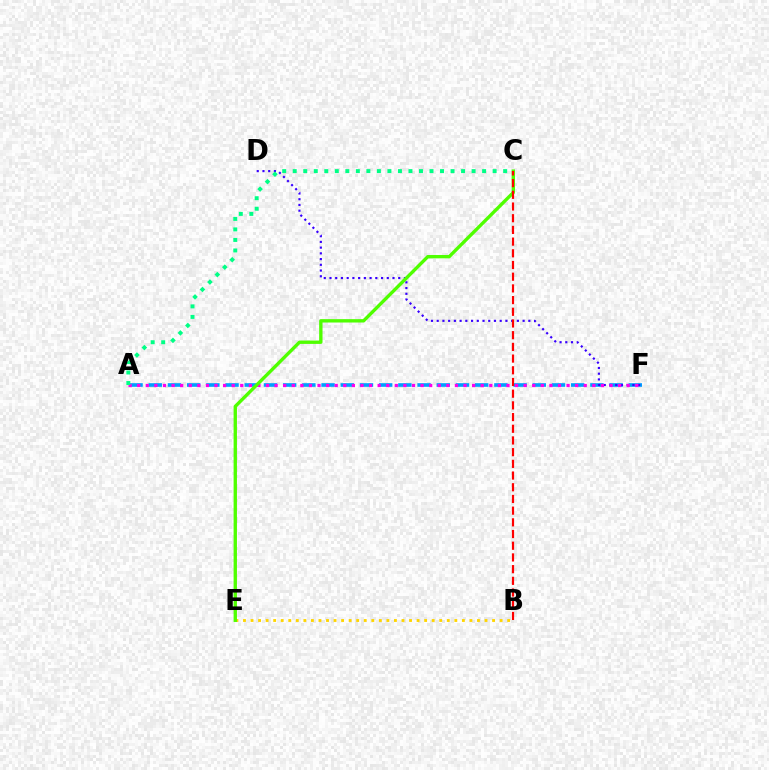{('B', 'E'): [{'color': '#ffd500', 'line_style': 'dotted', 'thickness': 2.05}], ('A', 'F'): [{'color': '#009eff', 'line_style': 'dashed', 'thickness': 2.61}, {'color': '#ff00ed', 'line_style': 'dotted', 'thickness': 2.33}], ('D', 'F'): [{'color': '#3700ff', 'line_style': 'dotted', 'thickness': 1.56}], ('C', 'E'): [{'color': '#4fff00', 'line_style': 'solid', 'thickness': 2.42}], ('A', 'C'): [{'color': '#00ff86', 'line_style': 'dotted', 'thickness': 2.86}], ('B', 'C'): [{'color': '#ff0000', 'line_style': 'dashed', 'thickness': 1.59}]}